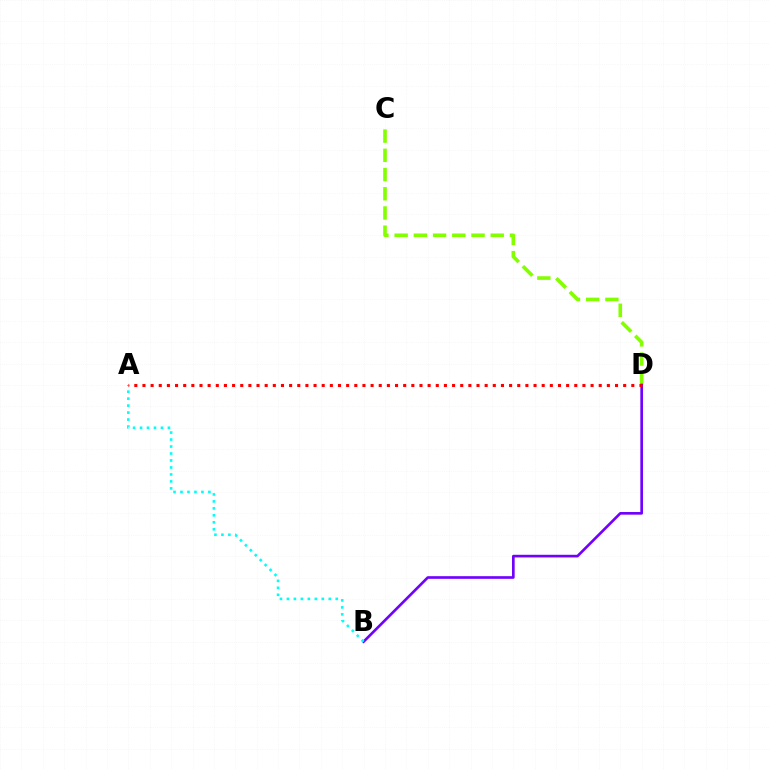{('C', 'D'): [{'color': '#84ff00', 'line_style': 'dashed', 'thickness': 2.61}], ('B', 'D'): [{'color': '#7200ff', 'line_style': 'solid', 'thickness': 1.91}], ('A', 'B'): [{'color': '#00fff6', 'line_style': 'dotted', 'thickness': 1.89}], ('A', 'D'): [{'color': '#ff0000', 'line_style': 'dotted', 'thickness': 2.21}]}